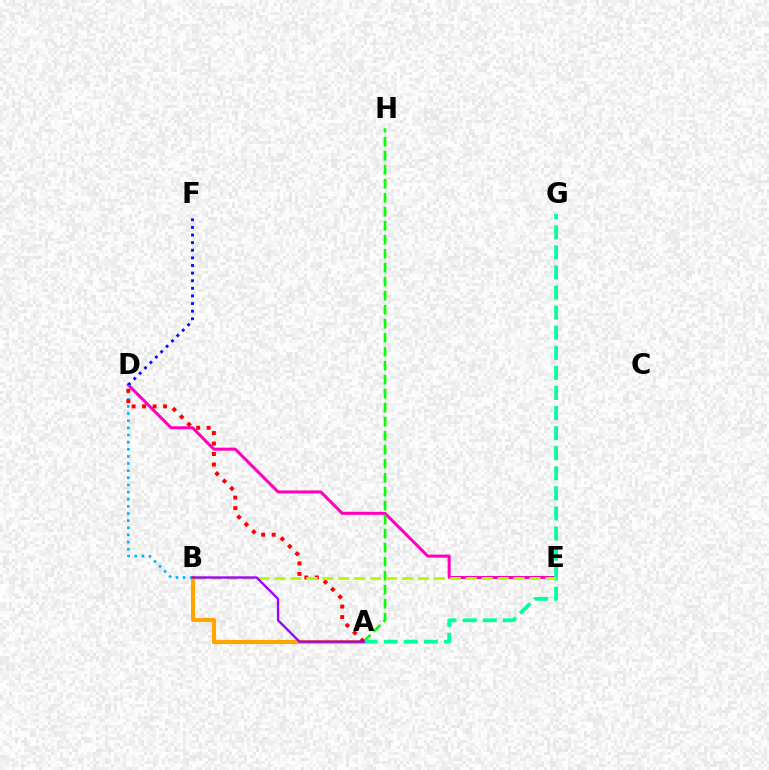{('D', 'E'): [{'color': '#ff00bd', 'line_style': 'solid', 'thickness': 2.18}], ('D', 'F'): [{'color': '#0010ff', 'line_style': 'dotted', 'thickness': 2.07}], ('B', 'D'): [{'color': '#00b5ff', 'line_style': 'dotted', 'thickness': 1.94}], ('A', 'B'): [{'color': '#ffa500', 'line_style': 'solid', 'thickness': 2.97}, {'color': '#9b00ff', 'line_style': 'solid', 'thickness': 1.67}], ('A', 'H'): [{'color': '#08ff00', 'line_style': 'dashed', 'thickness': 1.9}], ('A', 'G'): [{'color': '#00ff9d', 'line_style': 'dashed', 'thickness': 2.73}], ('A', 'D'): [{'color': '#ff0000', 'line_style': 'dotted', 'thickness': 2.85}], ('B', 'E'): [{'color': '#b3ff00', 'line_style': 'dashed', 'thickness': 2.16}]}